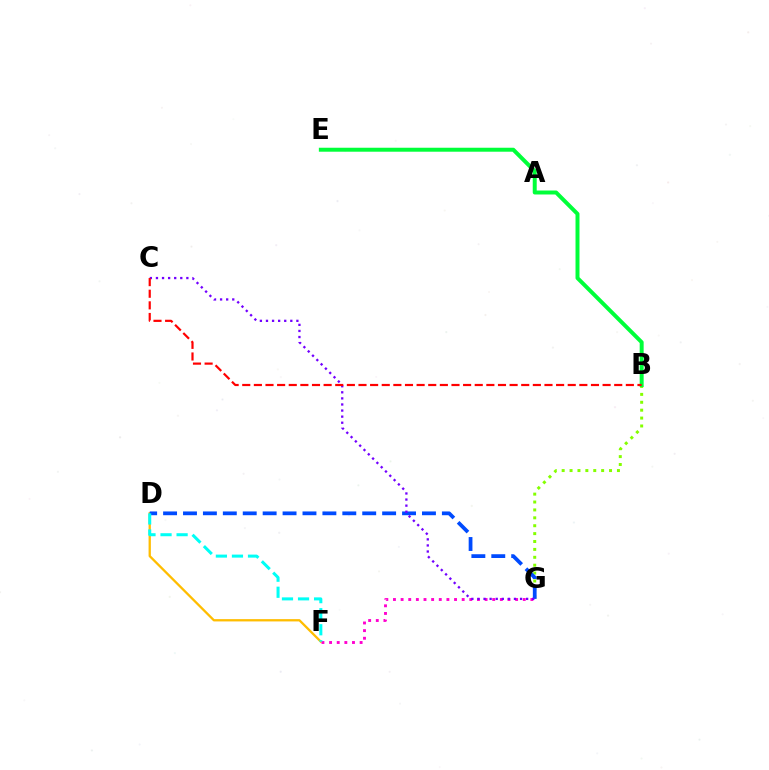{('D', 'F'): [{'color': '#ffbd00', 'line_style': 'solid', 'thickness': 1.65}, {'color': '#00fff6', 'line_style': 'dashed', 'thickness': 2.18}], ('F', 'G'): [{'color': '#ff00cf', 'line_style': 'dotted', 'thickness': 2.07}], ('B', 'G'): [{'color': '#84ff00', 'line_style': 'dotted', 'thickness': 2.15}], ('B', 'E'): [{'color': '#00ff39', 'line_style': 'solid', 'thickness': 2.86}], ('D', 'G'): [{'color': '#004bff', 'line_style': 'dashed', 'thickness': 2.71}], ('C', 'G'): [{'color': '#7200ff', 'line_style': 'dotted', 'thickness': 1.65}], ('B', 'C'): [{'color': '#ff0000', 'line_style': 'dashed', 'thickness': 1.58}]}